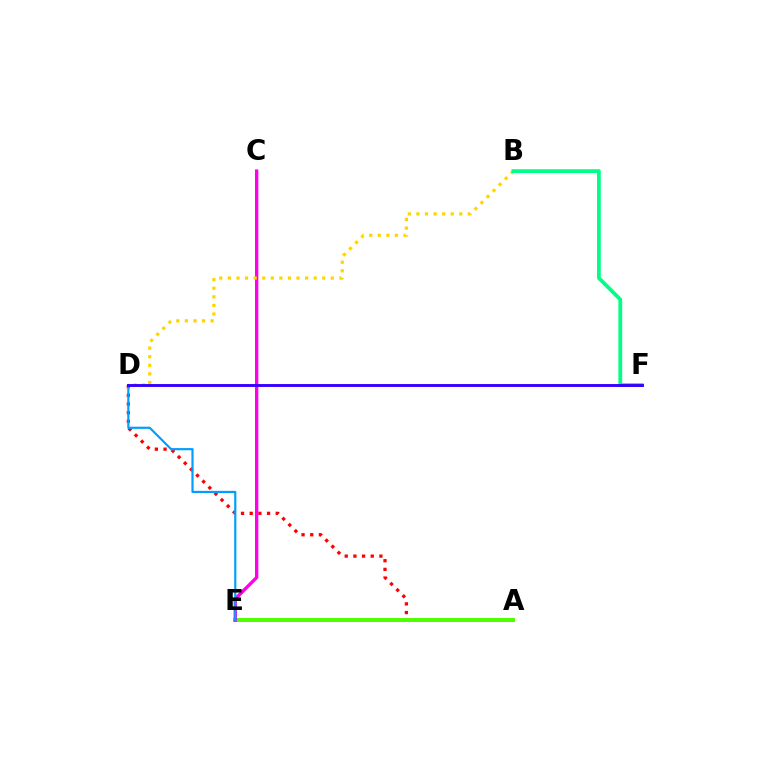{('A', 'D'): [{'color': '#ff0000', 'line_style': 'dotted', 'thickness': 2.36}], ('A', 'E'): [{'color': '#4fff00', 'line_style': 'solid', 'thickness': 2.86}], ('C', 'E'): [{'color': '#ff00ed', 'line_style': 'solid', 'thickness': 2.41}], ('D', 'E'): [{'color': '#009eff', 'line_style': 'solid', 'thickness': 1.57}], ('B', 'D'): [{'color': '#ffd500', 'line_style': 'dotted', 'thickness': 2.33}], ('B', 'F'): [{'color': '#00ff86', 'line_style': 'solid', 'thickness': 2.73}], ('D', 'F'): [{'color': '#3700ff', 'line_style': 'solid', 'thickness': 2.1}]}